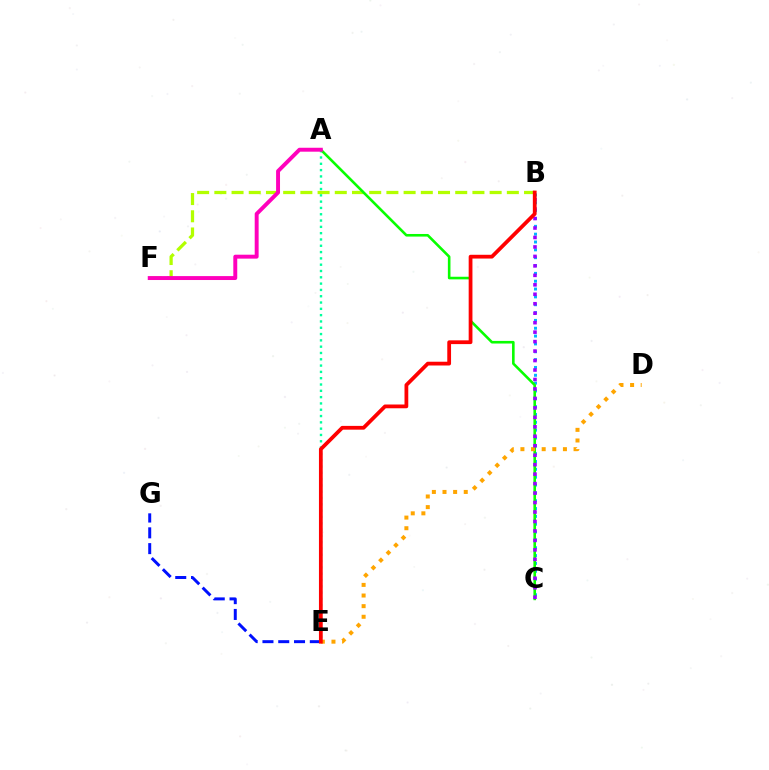{('A', 'E'): [{'color': '#00ff9d', 'line_style': 'dotted', 'thickness': 1.71}], ('B', 'C'): [{'color': '#00b5ff', 'line_style': 'dotted', 'thickness': 2.13}, {'color': '#9b00ff', 'line_style': 'dotted', 'thickness': 2.57}], ('B', 'F'): [{'color': '#b3ff00', 'line_style': 'dashed', 'thickness': 2.34}], ('E', 'G'): [{'color': '#0010ff', 'line_style': 'dashed', 'thickness': 2.15}], ('A', 'C'): [{'color': '#08ff00', 'line_style': 'solid', 'thickness': 1.87}], ('D', 'E'): [{'color': '#ffa500', 'line_style': 'dotted', 'thickness': 2.89}], ('B', 'E'): [{'color': '#ff0000', 'line_style': 'solid', 'thickness': 2.71}], ('A', 'F'): [{'color': '#ff00bd', 'line_style': 'solid', 'thickness': 2.83}]}